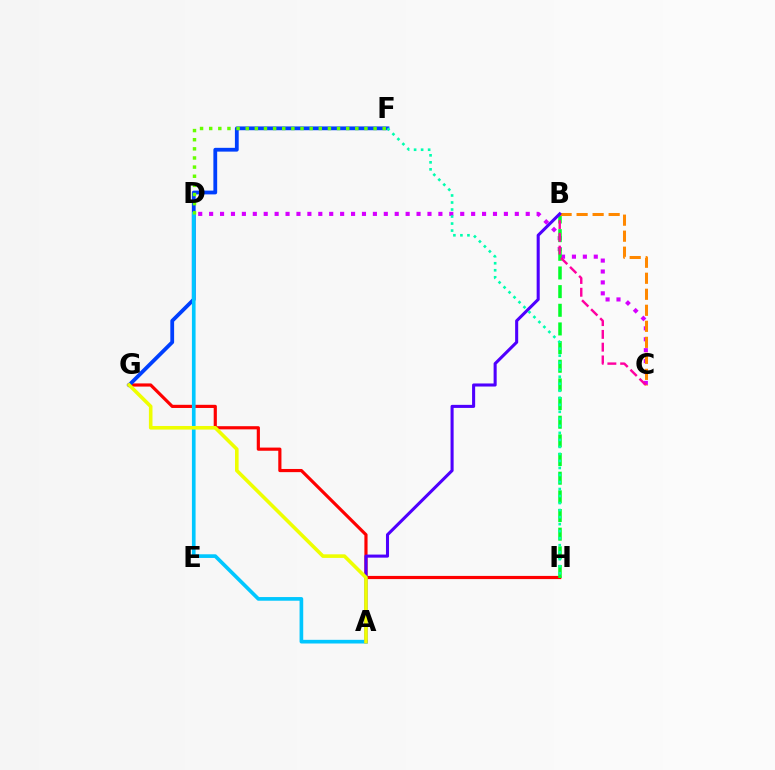{('G', 'H'): [{'color': '#ff0000', 'line_style': 'solid', 'thickness': 2.28}], ('C', 'D'): [{'color': '#d600ff', 'line_style': 'dotted', 'thickness': 2.97}], ('B', 'H'): [{'color': '#00ff27', 'line_style': 'dashed', 'thickness': 2.53}], ('F', 'G'): [{'color': '#003fff', 'line_style': 'solid', 'thickness': 2.73}], ('A', 'D'): [{'color': '#00c7ff', 'line_style': 'solid', 'thickness': 2.64}], ('B', 'C'): [{'color': '#ff00a0', 'line_style': 'dashed', 'thickness': 1.74}, {'color': '#ff8800', 'line_style': 'dashed', 'thickness': 2.18}], ('A', 'B'): [{'color': '#4f00ff', 'line_style': 'solid', 'thickness': 2.21}], ('A', 'G'): [{'color': '#eeff00', 'line_style': 'solid', 'thickness': 2.59}], ('F', 'H'): [{'color': '#00ffaf', 'line_style': 'dotted', 'thickness': 1.91}], ('D', 'F'): [{'color': '#66ff00', 'line_style': 'dotted', 'thickness': 2.48}]}